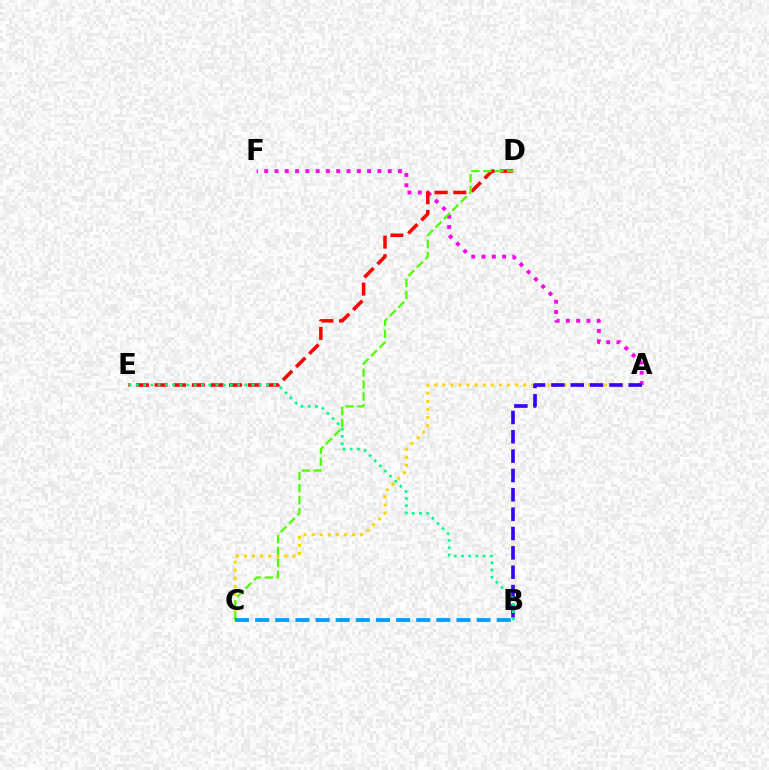{('A', 'F'): [{'color': '#ff00ed', 'line_style': 'dotted', 'thickness': 2.8}], ('A', 'C'): [{'color': '#ffd500', 'line_style': 'dotted', 'thickness': 2.2}], ('A', 'B'): [{'color': '#3700ff', 'line_style': 'dashed', 'thickness': 2.63}], ('D', 'E'): [{'color': '#ff0000', 'line_style': 'dashed', 'thickness': 2.53}], ('B', 'E'): [{'color': '#00ff86', 'line_style': 'dotted', 'thickness': 1.96}], ('C', 'D'): [{'color': '#4fff00', 'line_style': 'dashed', 'thickness': 1.62}], ('B', 'C'): [{'color': '#009eff', 'line_style': 'dashed', 'thickness': 2.74}]}